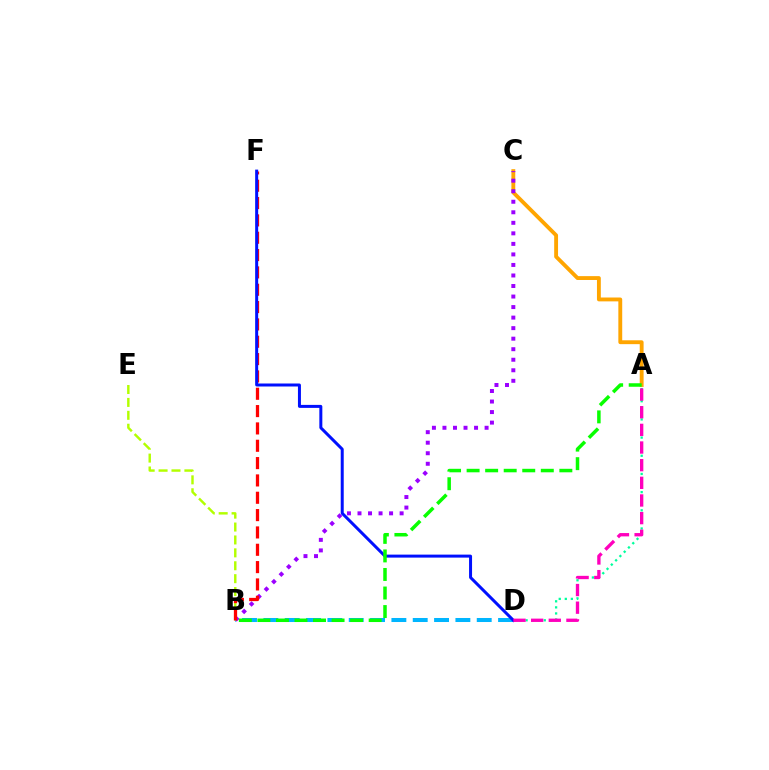{('A', 'C'): [{'color': '#ffa500', 'line_style': 'solid', 'thickness': 2.78}], ('B', 'C'): [{'color': '#9b00ff', 'line_style': 'dotted', 'thickness': 2.86}], ('A', 'D'): [{'color': '#00ff9d', 'line_style': 'dotted', 'thickness': 1.65}, {'color': '#ff00bd', 'line_style': 'dashed', 'thickness': 2.4}], ('B', 'D'): [{'color': '#00b5ff', 'line_style': 'dashed', 'thickness': 2.9}], ('B', 'E'): [{'color': '#b3ff00', 'line_style': 'dashed', 'thickness': 1.75}], ('B', 'F'): [{'color': '#ff0000', 'line_style': 'dashed', 'thickness': 2.35}], ('D', 'F'): [{'color': '#0010ff', 'line_style': 'solid', 'thickness': 2.16}], ('A', 'B'): [{'color': '#08ff00', 'line_style': 'dashed', 'thickness': 2.52}]}